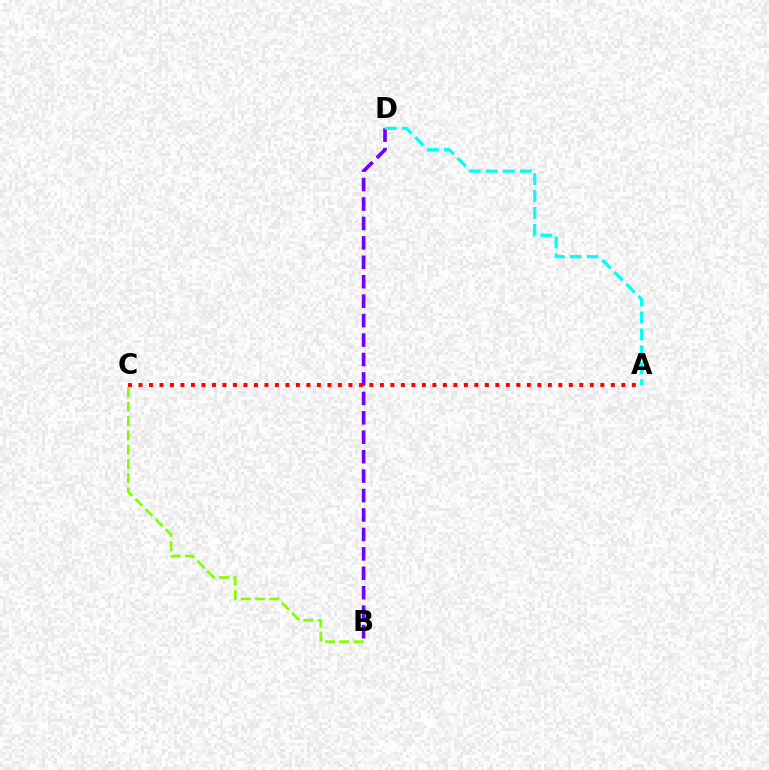{('B', 'D'): [{'color': '#7200ff', 'line_style': 'dashed', 'thickness': 2.64}], ('B', 'C'): [{'color': '#84ff00', 'line_style': 'dashed', 'thickness': 1.95}], ('A', 'D'): [{'color': '#00fff6', 'line_style': 'dashed', 'thickness': 2.3}], ('A', 'C'): [{'color': '#ff0000', 'line_style': 'dotted', 'thickness': 2.85}]}